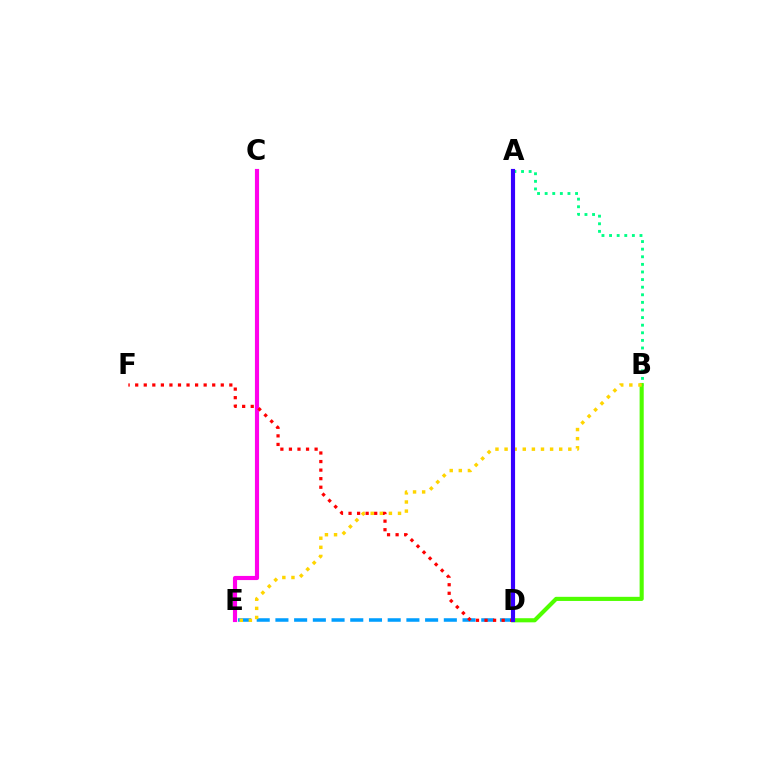{('D', 'E'): [{'color': '#009eff', 'line_style': 'dashed', 'thickness': 2.54}], ('C', 'E'): [{'color': '#ff00ed', 'line_style': 'solid', 'thickness': 2.98}], ('D', 'F'): [{'color': '#ff0000', 'line_style': 'dotted', 'thickness': 2.32}], ('A', 'B'): [{'color': '#00ff86', 'line_style': 'dotted', 'thickness': 2.07}], ('B', 'D'): [{'color': '#4fff00', 'line_style': 'solid', 'thickness': 2.96}], ('B', 'E'): [{'color': '#ffd500', 'line_style': 'dotted', 'thickness': 2.47}], ('A', 'D'): [{'color': '#3700ff', 'line_style': 'solid', 'thickness': 2.99}]}